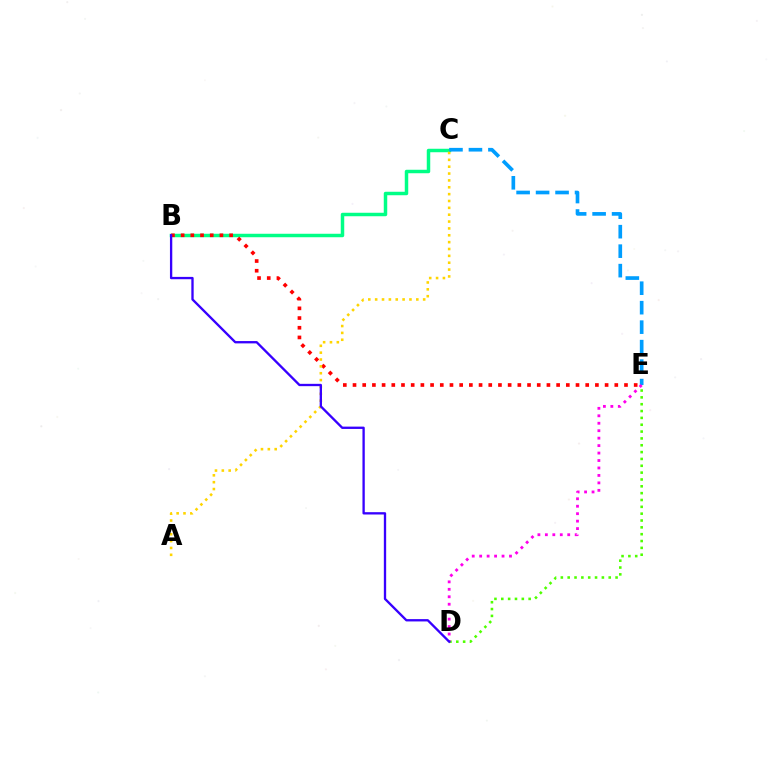{('B', 'C'): [{'color': '#00ff86', 'line_style': 'solid', 'thickness': 2.5}], ('B', 'E'): [{'color': '#ff0000', 'line_style': 'dotted', 'thickness': 2.63}], ('A', 'C'): [{'color': '#ffd500', 'line_style': 'dotted', 'thickness': 1.86}], ('D', 'E'): [{'color': '#4fff00', 'line_style': 'dotted', 'thickness': 1.86}, {'color': '#ff00ed', 'line_style': 'dotted', 'thickness': 2.03}], ('C', 'E'): [{'color': '#009eff', 'line_style': 'dashed', 'thickness': 2.65}], ('B', 'D'): [{'color': '#3700ff', 'line_style': 'solid', 'thickness': 1.68}]}